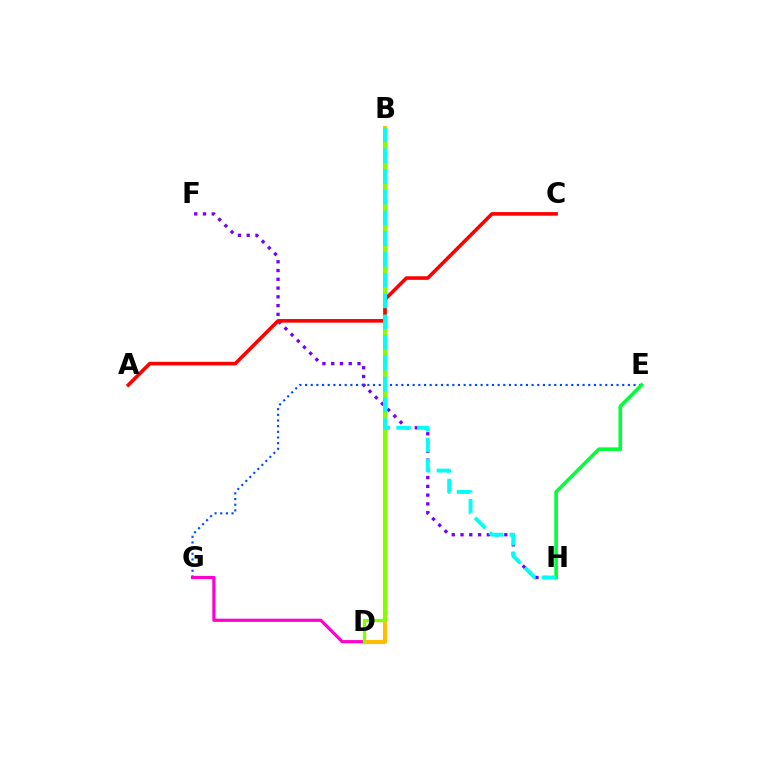{('F', 'H'): [{'color': '#7200ff', 'line_style': 'dotted', 'thickness': 2.38}], ('B', 'D'): [{'color': '#ffbd00', 'line_style': 'solid', 'thickness': 2.96}, {'color': '#84ff00', 'line_style': 'solid', 'thickness': 2.38}], ('E', 'G'): [{'color': '#004bff', 'line_style': 'dotted', 'thickness': 1.54}], ('E', 'H'): [{'color': '#00ff39', 'line_style': 'solid', 'thickness': 2.59}], ('D', 'G'): [{'color': '#ff00cf', 'line_style': 'solid', 'thickness': 2.28}], ('A', 'C'): [{'color': '#ff0000', 'line_style': 'solid', 'thickness': 2.58}], ('B', 'H'): [{'color': '#00fff6', 'line_style': 'dashed', 'thickness': 2.82}]}